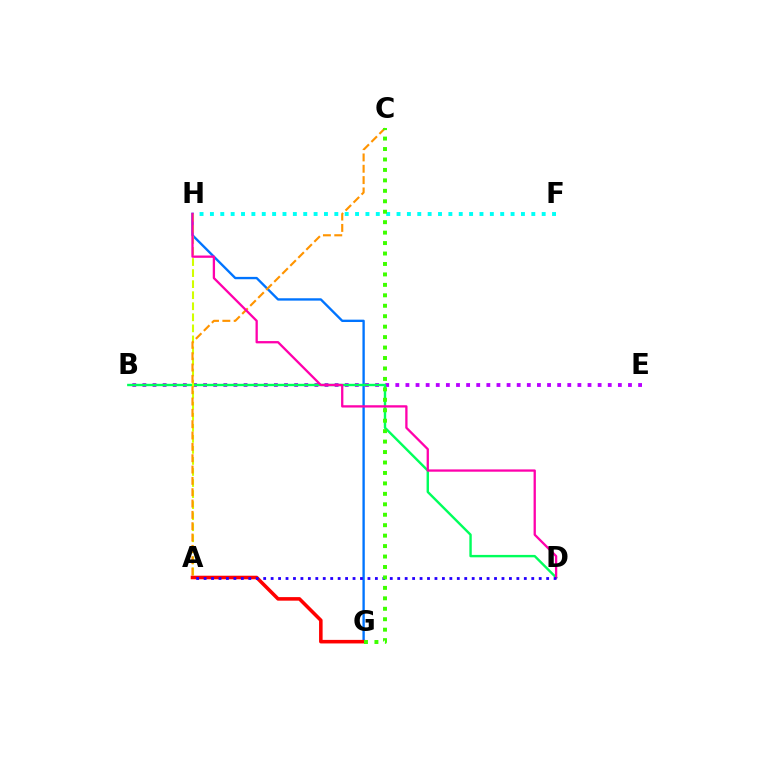{('G', 'H'): [{'color': '#0074ff', 'line_style': 'solid', 'thickness': 1.7}], ('B', 'E'): [{'color': '#b900ff', 'line_style': 'dotted', 'thickness': 2.75}], ('B', 'D'): [{'color': '#00ff5c', 'line_style': 'solid', 'thickness': 1.73}], ('A', 'H'): [{'color': '#d1ff00', 'line_style': 'dashed', 'thickness': 1.5}], ('F', 'H'): [{'color': '#00fff6', 'line_style': 'dotted', 'thickness': 2.82}], ('A', 'C'): [{'color': '#ff9400', 'line_style': 'dashed', 'thickness': 1.54}], ('A', 'G'): [{'color': '#ff0000', 'line_style': 'solid', 'thickness': 2.56}], ('D', 'H'): [{'color': '#ff00ac', 'line_style': 'solid', 'thickness': 1.65}], ('A', 'D'): [{'color': '#2500ff', 'line_style': 'dotted', 'thickness': 2.02}], ('C', 'G'): [{'color': '#3dff00', 'line_style': 'dotted', 'thickness': 2.84}]}